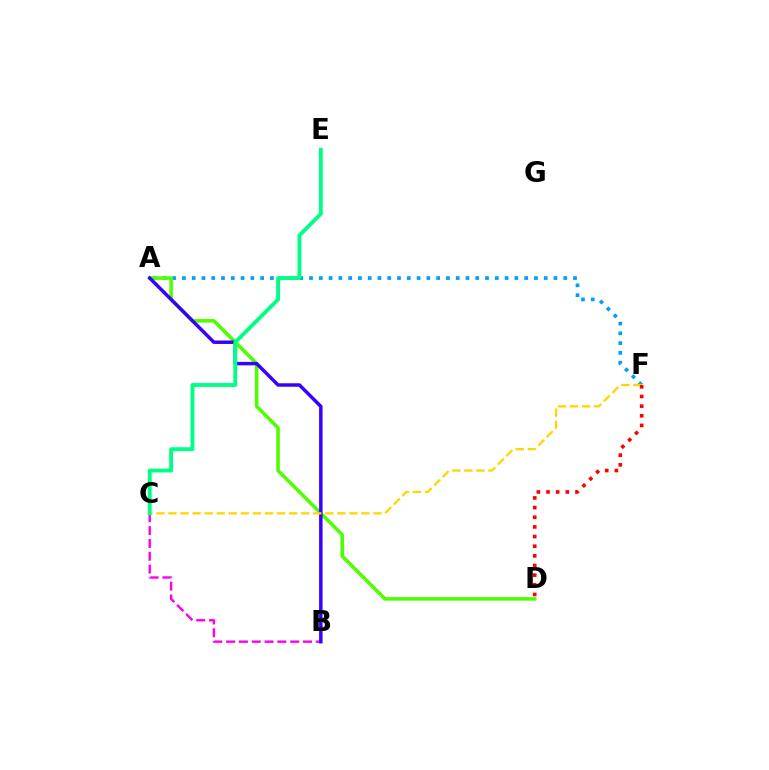{('A', 'F'): [{'color': '#009eff', 'line_style': 'dotted', 'thickness': 2.66}], ('B', 'C'): [{'color': '#ff00ed', 'line_style': 'dashed', 'thickness': 1.74}], ('A', 'D'): [{'color': '#4fff00', 'line_style': 'solid', 'thickness': 2.57}], ('A', 'B'): [{'color': '#3700ff', 'line_style': 'solid', 'thickness': 2.5}], ('C', 'F'): [{'color': '#ffd500', 'line_style': 'dashed', 'thickness': 1.64}], ('C', 'E'): [{'color': '#00ff86', 'line_style': 'solid', 'thickness': 2.79}], ('D', 'F'): [{'color': '#ff0000', 'line_style': 'dotted', 'thickness': 2.62}]}